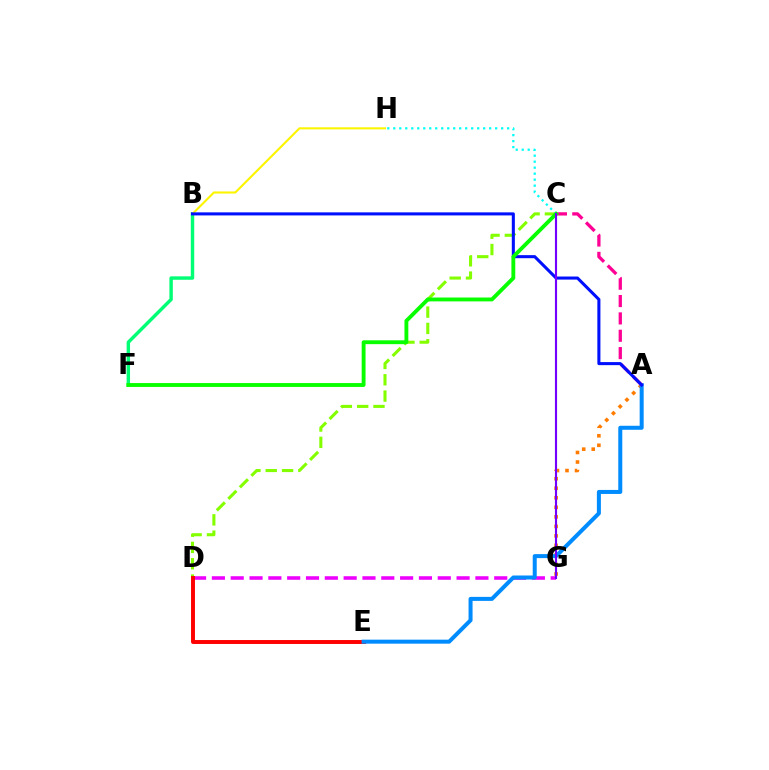{('A', 'G'): [{'color': '#ff7c00', 'line_style': 'dotted', 'thickness': 2.59}], ('B', 'F'): [{'color': '#00ff74', 'line_style': 'solid', 'thickness': 2.47}], ('C', 'D'): [{'color': '#84ff00', 'line_style': 'dashed', 'thickness': 2.22}], ('D', 'G'): [{'color': '#ee00ff', 'line_style': 'dashed', 'thickness': 2.56}], ('D', 'E'): [{'color': '#ff0000', 'line_style': 'solid', 'thickness': 2.83}], ('B', 'H'): [{'color': '#fcf500', 'line_style': 'solid', 'thickness': 1.51}], ('C', 'H'): [{'color': '#00fff6', 'line_style': 'dotted', 'thickness': 1.63}], ('A', 'E'): [{'color': '#008cff', 'line_style': 'solid', 'thickness': 2.89}], ('A', 'C'): [{'color': '#ff0094', 'line_style': 'dashed', 'thickness': 2.36}], ('A', 'B'): [{'color': '#0010ff', 'line_style': 'solid', 'thickness': 2.2}], ('C', 'F'): [{'color': '#08ff00', 'line_style': 'solid', 'thickness': 2.78}], ('C', 'G'): [{'color': '#7200ff', 'line_style': 'solid', 'thickness': 1.53}]}